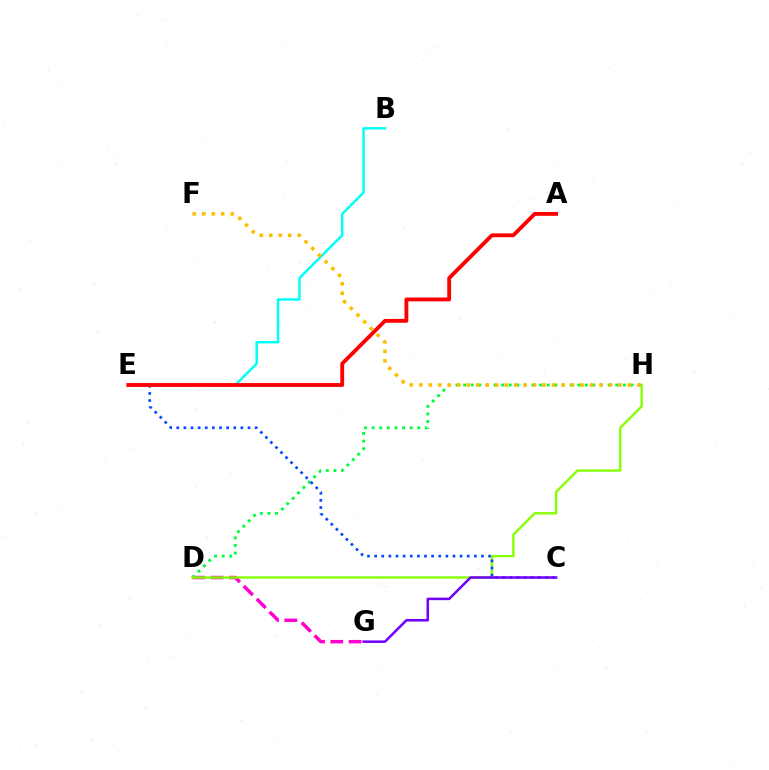{('D', 'G'): [{'color': '#ff00cf', 'line_style': 'dashed', 'thickness': 2.48}], ('D', 'H'): [{'color': '#00ff39', 'line_style': 'dotted', 'thickness': 2.07}, {'color': '#84ff00', 'line_style': 'solid', 'thickness': 1.7}], ('B', 'E'): [{'color': '#00fff6', 'line_style': 'solid', 'thickness': 1.76}], ('C', 'E'): [{'color': '#004bff', 'line_style': 'dotted', 'thickness': 1.94}], ('F', 'H'): [{'color': '#ffbd00', 'line_style': 'dotted', 'thickness': 2.58}], ('A', 'E'): [{'color': '#ff0000', 'line_style': 'solid', 'thickness': 2.76}], ('C', 'G'): [{'color': '#7200ff', 'line_style': 'solid', 'thickness': 1.81}]}